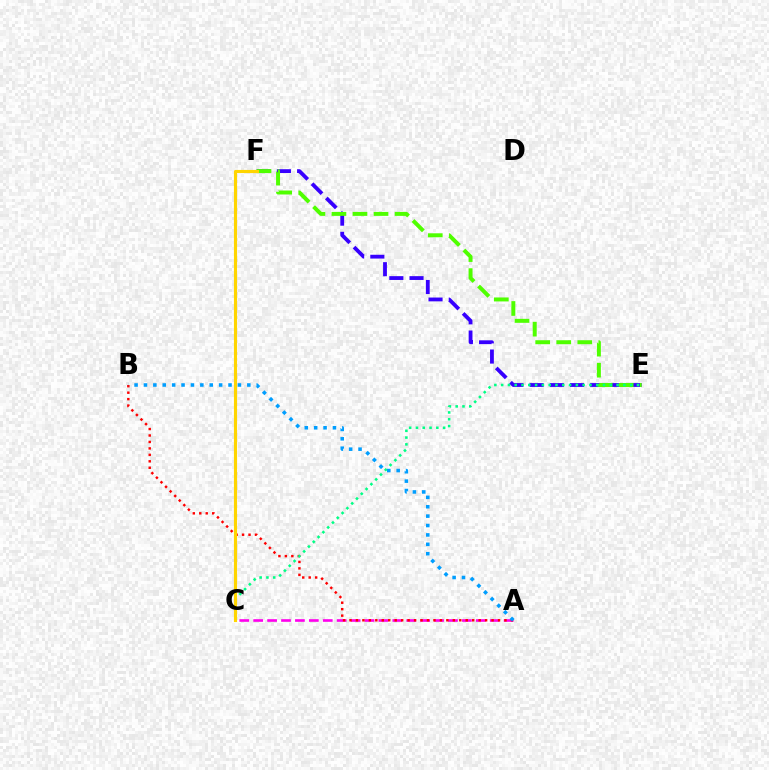{('E', 'F'): [{'color': '#3700ff', 'line_style': 'dashed', 'thickness': 2.74}, {'color': '#4fff00', 'line_style': 'dashed', 'thickness': 2.86}], ('A', 'C'): [{'color': '#ff00ed', 'line_style': 'dashed', 'thickness': 1.89}], ('A', 'B'): [{'color': '#ff0000', 'line_style': 'dotted', 'thickness': 1.75}, {'color': '#009eff', 'line_style': 'dotted', 'thickness': 2.55}], ('C', 'E'): [{'color': '#00ff86', 'line_style': 'dotted', 'thickness': 1.84}], ('C', 'F'): [{'color': '#ffd500', 'line_style': 'solid', 'thickness': 2.25}]}